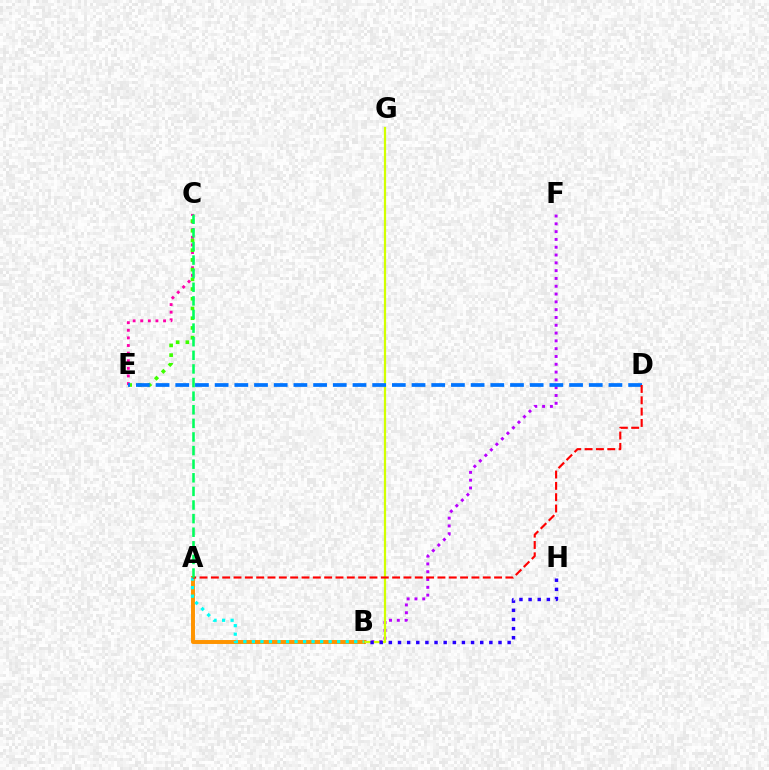{('B', 'F'): [{'color': '#b900ff', 'line_style': 'dotted', 'thickness': 2.12}], ('A', 'B'): [{'color': '#ff9400', 'line_style': 'solid', 'thickness': 2.84}, {'color': '#00fff6', 'line_style': 'dotted', 'thickness': 2.32}], ('C', 'E'): [{'color': '#ff00ac', 'line_style': 'dotted', 'thickness': 2.07}, {'color': '#3dff00', 'line_style': 'dotted', 'thickness': 2.64}], ('B', 'G'): [{'color': '#d1ff00', 'line_style': 'solid', 'thickness': 1.6}], ('B', 'H'): [{'color': '#2500ff', 'line_style': 'dotted', 'thickness': 2.48}], ('D', 'E'): [{'color': '#0074ff', 'line_style': 'dashed', 'thickness': 2.67}], ('A', 'D'): [{'color': '#ff0000', 'line_style': 'dashed', 'thickness': 1.54}], ('A', 'C'): [{'color': '#00ff5c', 'line_style': 'dashed', 'thickness': 1.85}]}